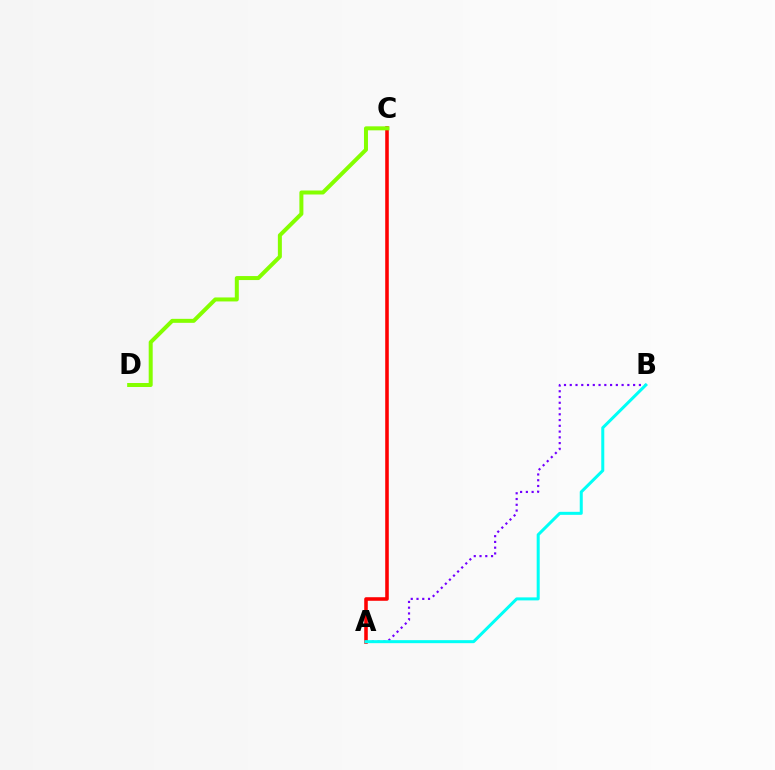{('A', 'C'): [{'color': '#ff0000', 'line_style': 'solid', 'thickness': 2.56}], ('A', 'B'): [{'color': '#7200ff', 'line_style': 'dotted', 'thickness': 1.57}, {'color': '#00fff6', 'line_style': 'solid', 'thickness': 2.17}], ('C', 'D'): [{'color': '#84ff00', 'line_style': 'solid', 'thickness': 2.88}]}